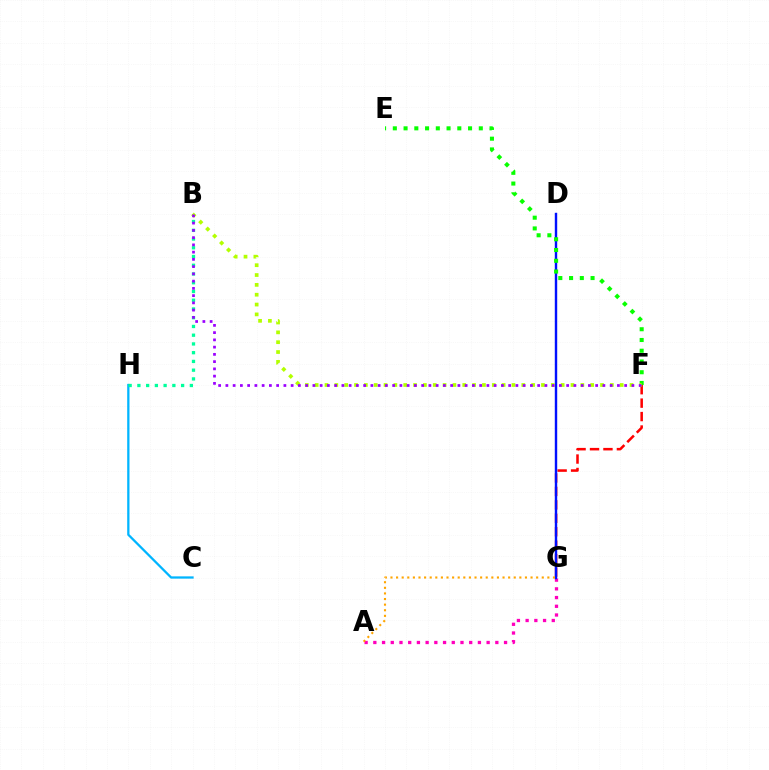{('A', 'G'): [{'color': '#ff00bd', 'line_style': 'dotted', 'thickness': 2.37}, {'color': '#ffa500', 'line_style': 'dotted', 'thickness': 1.52}], ('C', 'H'): [{'color': '#00b5ff', 'line_style': 'solid', 'thickness': 1.64}], ('B', 'H'): [{'color': '#00ff9d', 'line_style': 'dotted', 'thickness': 2.38}], ('F', 'G'): [{'color': '#ff0000', 'line_style': 'dashed', 'thickness': 1.83}], ('D', 'G'): [{'color': '#0010ff', 'line_style': 'solid', 'thickness': 1.74}], ('E', 'F'): [{'color': '#08ff00', 'line_style': 'dotted', 'thickness': 2.92}], ('B', 'F'): [{'color': '#b3ff00', 'line_style': 'dotted', 'thickness': 2.67}, {'color': '#9b00ff', 'line_style': 'dotted', 'thickness': 1.97}]}